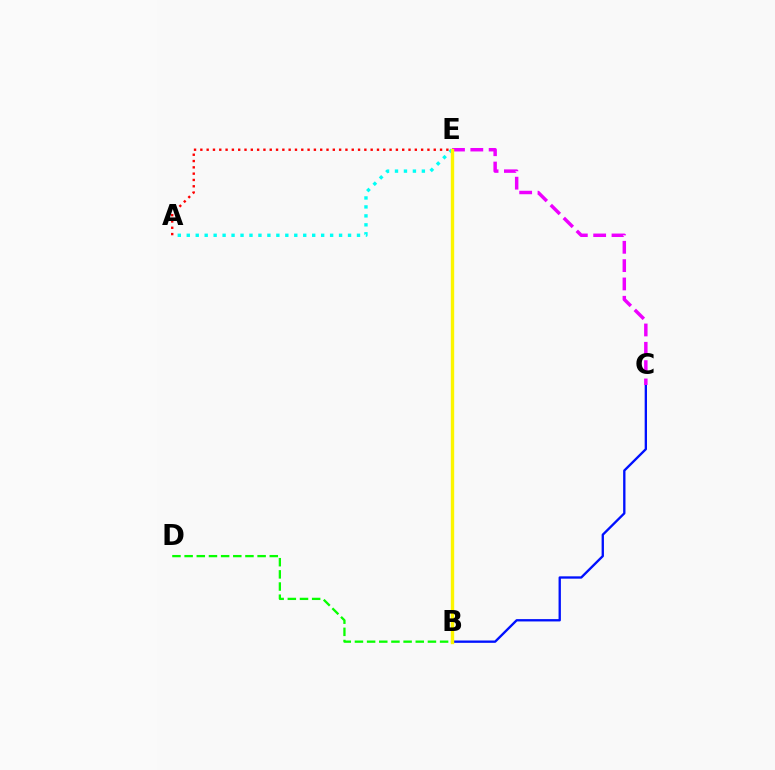{('A', 'E'): [{'color': '#00fff6', 'line_style': 'dotted', 'thickness': 2.43}, {'color': '#ff0000', 'line_style': 'dotted', 'thickness': 1.71}], ('B', 'C'): [{'color': '#0010ff', 'line_style': 'solid', 'thickness': 1.68}], ('C', 'E'): [{'color': '#ee00ff', 'line_style': 'dashed', 'thickness': 2.49}], ('B', 'E'): [{'color': '#fcf500', 'line_style': 'solid', 'thickness': 2.43}], ('B', 'D'): [{'color': '#08ff00', 'line_style': 'dashed', 'thickness': 1.65}]}